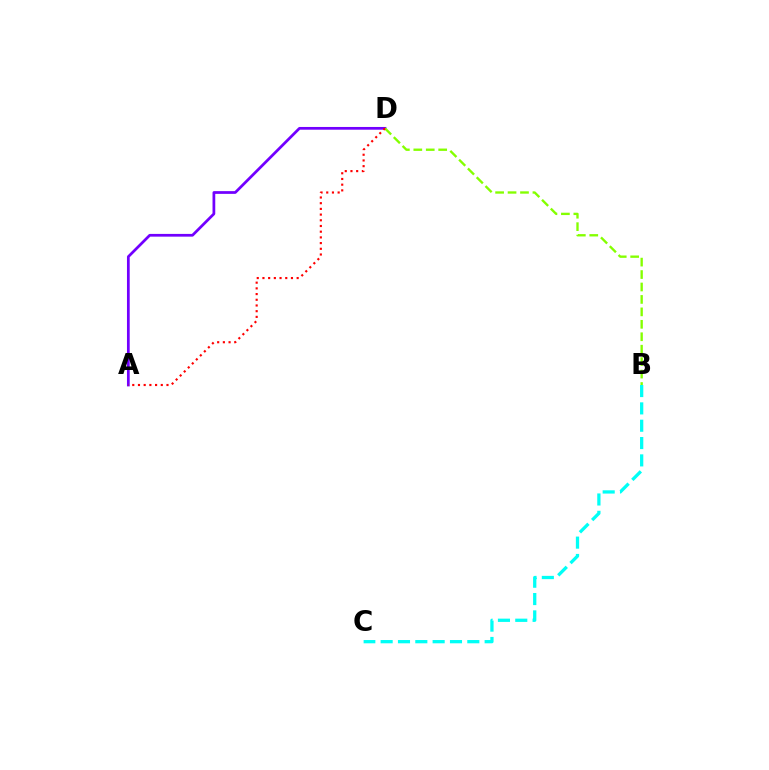{('A', 'D'): [{'color': '#7200ff', 'line_style': 'solid', 'thickness': 1.97}, {'color': '#ff0000', 'line_style': 'dotted', 'thickness': 1.55}], ('B', 'C'): [{'color': '#00fff6', 'line_style': 'dashed', 'thickness': 2.35}], ('B', 'D'): [{'color': '#84ff00', 'line_style': 'dashed', 'thickness': 1.69}]}